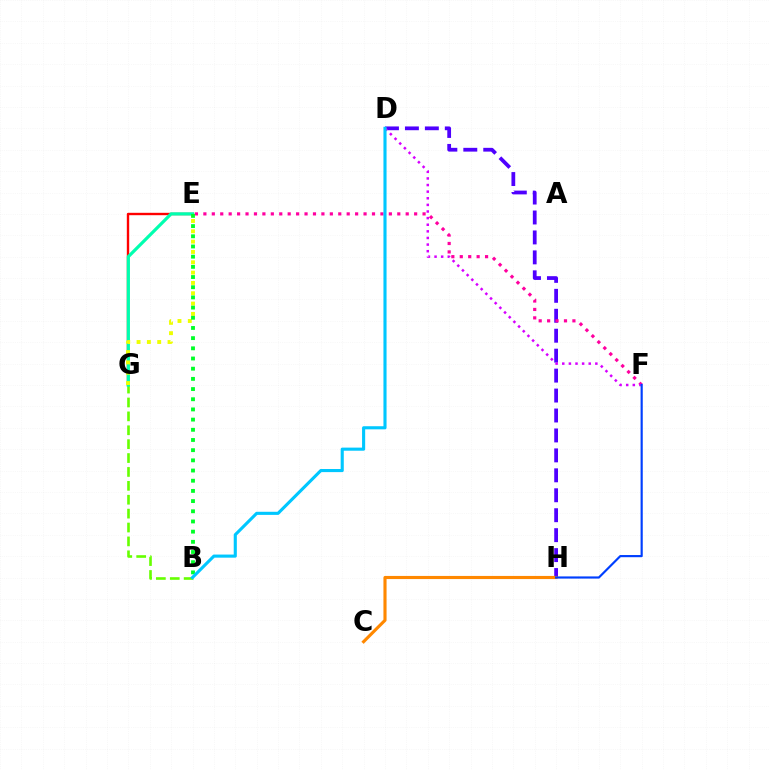{('E', 'G'): [{'color': '#ff0000', 'line_style': 'solid', 'thickness': 1.72}, {'color': '#00ffaf', 'line_style': 'solid', 'thickness': 2.31}, {'color': '#eeff00', 'line_style': 'dotted', 'thickness': 2.8}], ('D', 'H'): [{'color': '#4f00ff', 'line_style': 'dashed', 'thickness': 2.71}], ('E', 'F'): [{'color': '#ff00a0', 'line_style': 'dotted', 'thickness': 2.29}], ('B', 'G'): [{'color': '#66ff00', 'line_style': 'dashed', 'thickness': 1.89}], ('C', 'H'): [{'color': '#ff8800', 'line_style': 'solid', 'thickness': 2.25}], ('B', 'E'): [{'color': '#00ff27', 'line_style': 'dotted', 'thickness': 2.77}], ('D', 'F'): [{'color': '#d600ff', 'line_style': 'dotted', 'thickness': 1.8}], ('B', 'D'): [{'color': '#00c7ff', 'line_style': 'solid', 'thickness': 2.24}], ('F', 'H'): [{'color': '#003fff', 'line_style': 'solid', 'thickness': 1.56}]}